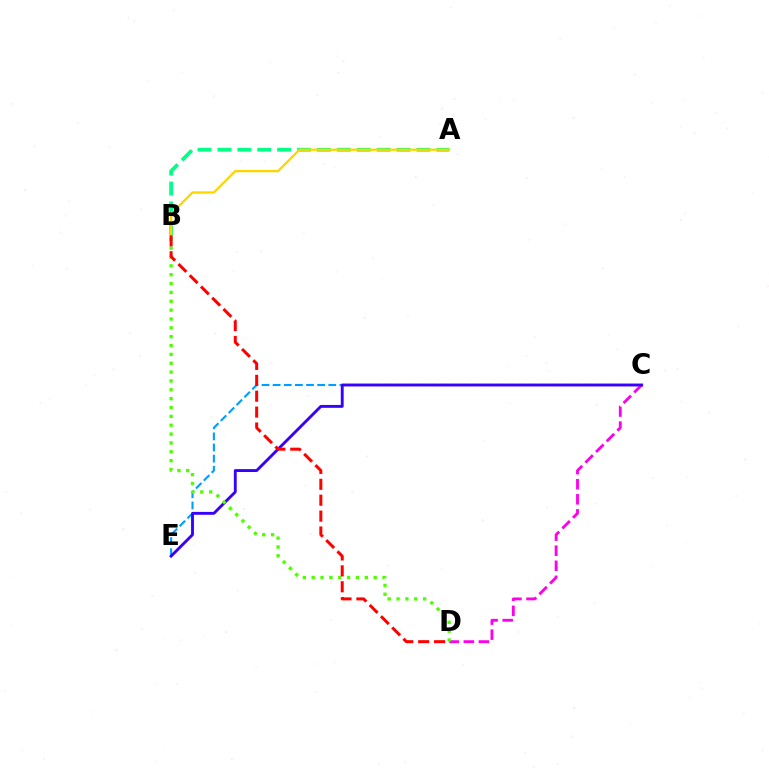{('C', 'E'): [{'color': '#009eff', 'line_style': 'dashed', 'thickness': 1.51}, {'color': '#3700ff', 'line_style': 'solid', 'thickness': 2.07}], ('C', 'D'): [{'color': '#ff00ed', 'line_style': 'dashed', 'thickness': 2.05}], ('A', 'B'): [{'color': '#00ff86', 'line_style': 'dashed', 'thickness': 2.7}, {'color': '#ffd500', 'line_style': 'solid', 'thickness': 1.65}], ('B', 'D'): [{'color': '#4fff00', 'line_style': 'dotted', 'thickness': 2.41}, {'color': '#ff0000', 'line_style': 'dashed', 'thickness': 2.16}]}